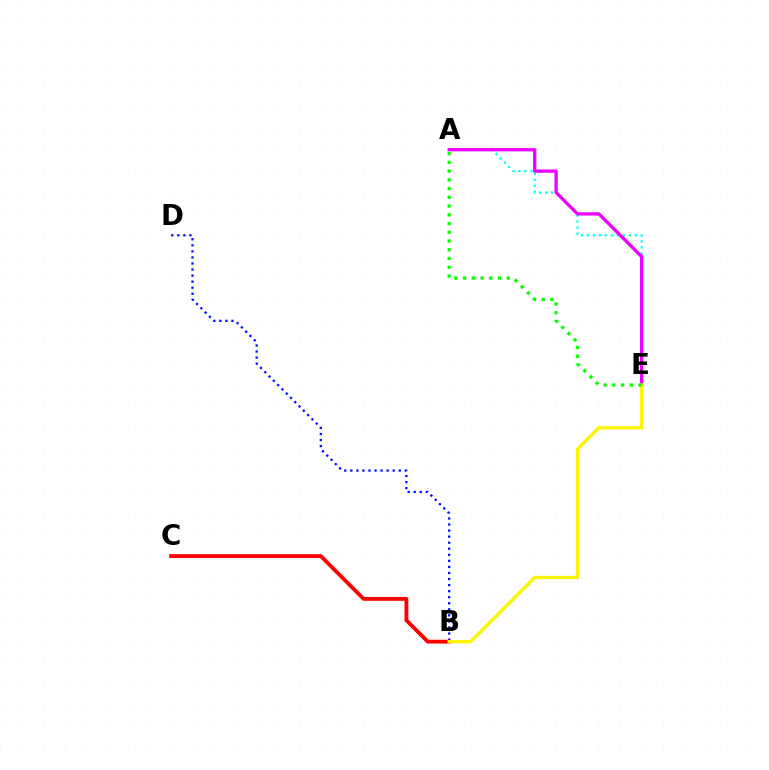{('A', 'E'): [{'color': '#00fff6', 'line_style': 'dotted', 'thickness': 1.63}, {'color': '#ee00ff', 'line_style': 'solid', 'thickness': 2.38}, {'color': '#08ff00', 'line_style': 'dotted', 'thickness': 2.38}], ('B', 'D'): [{'color': '#0010ff', 'line_style': 'dotted', 'thickness': 1.65}], ('B', 'C'): [{'color': '#ff0000', 'line_style': 'solid', 'thickness': 2.76}], ('B', 'E'): [{'color': '#fcf500', 'line_style': 'solid', 'thickness': 2.4}]}